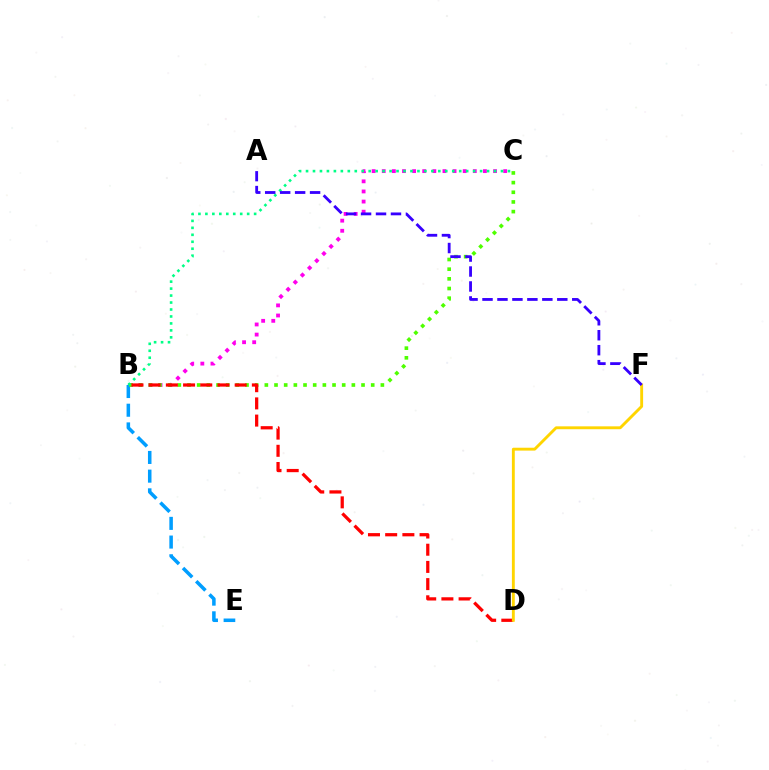{('B', 'C'): [{'color': '#ff00ed', 'line_style': 'dotted', 'thickness': 2.75}, {'color': '#4fff00', 'line_style': 'dotted', 'thickness': 2.63}, {'color': '#00ff86', 'line_style': 'dotted', 'thickness': 1.89}], ('B', 'E'): [{'color': '#009eff', 'line_style': 'dashed', 'thickness': 2.54}], ('B', 'D'): [{'color': '#ff0000', 'line_style': 'dashed', 'thickness': 2.34}], ('D', 'F'): [{'color': '#ffd500', 'line_style': 'solid', 'thickness': 2.07}], ('A', 'F'): [{'color': '#3700ff', 'line_style': 'dashed', 'thickness': 2.03}]}